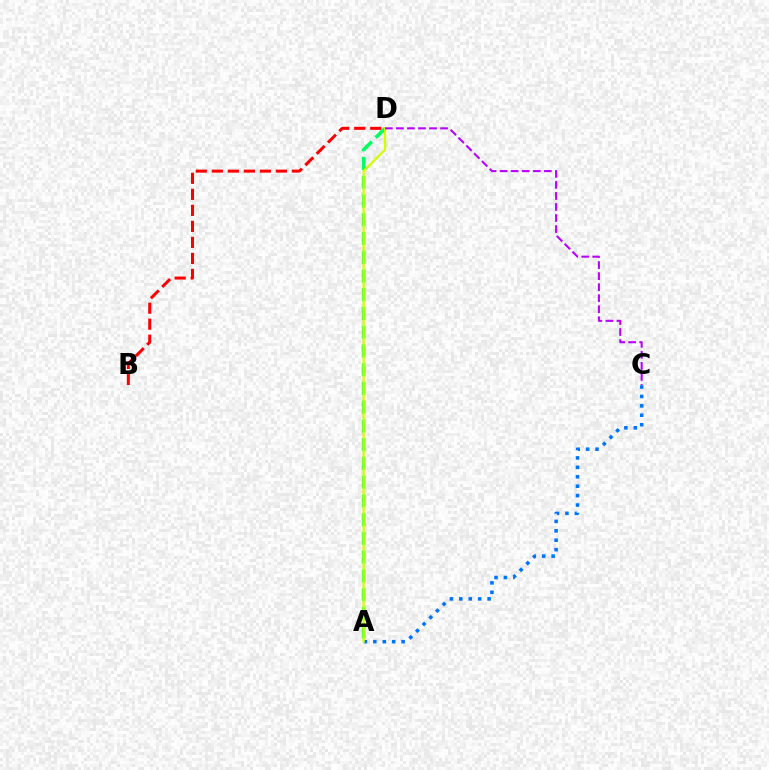{('A', 'D'): [{'color': '#00ff5c', 'line_style': 'dashed', 'thickness': 2.55}, {'color': '#d1ff00', 'line_style': 'solid', 'thickness': 1.64}], ('A', 'C'): [{'color': '#0074ff', 'line_style': 'dotted', 'thickness': 2.56}], ('B', 'D'): [{'color': '#ff0000', 'line_style': 'dashed', 'thickness': 2.18}], ('C', 'D'): [{'color': '#b900ff', 'line_style': 'dashed', 'thickness': 1.5}]}